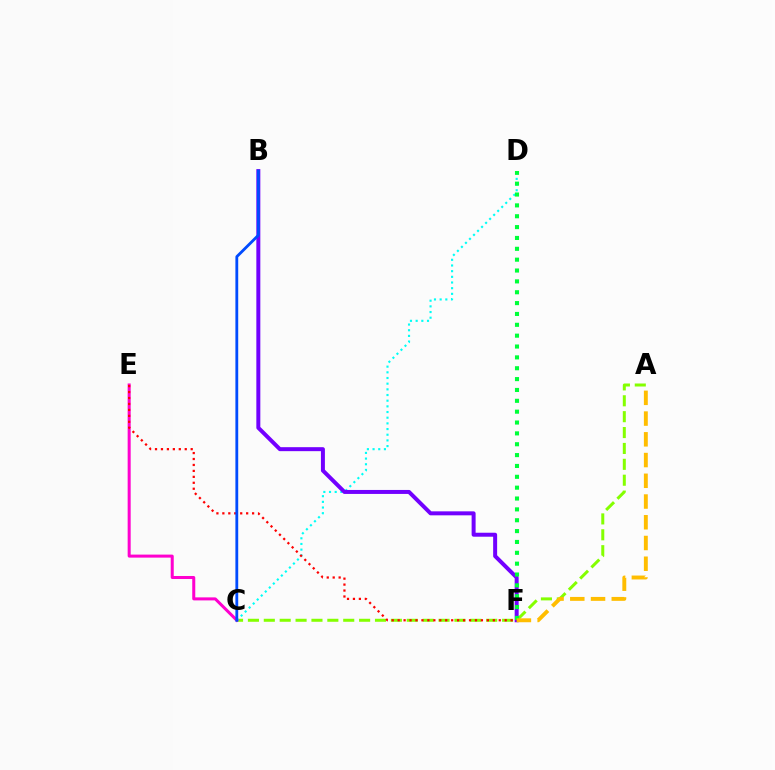{('A', 'C'): [{'color': '#84ff00', 'line_style': 'dashed', 'thickness': 2.16}], ('C', 'D'): [{'color': '#00fff6', 'line_style': 'dotted', 'thickness': 1.54}], ('B', 'F'): [{'color': '#7200ff', 'line_style': 'solid', 'thickness': 2.87}], ('C', 'E'): [{'color': '#ff00cf', 'line_style': 'solid', 'thickness': 2.18}], ('D', 'F'): [{'color': '#00ff39', 'line_style': 'dotted', 'thickness': 2.95}], ('E', 'F'): [{'color': '#ff0000', 'line_style': 'dotted', 'thickness': 1.62}], ('B', 'C'): [{'color': '#004bff', 'line_style': 'solid', 'thickness': 2.03}], ('A', 'F'): [{'color': '#ffbd00', 'line_style': 'dashed', 'thickness': 2.82}]}